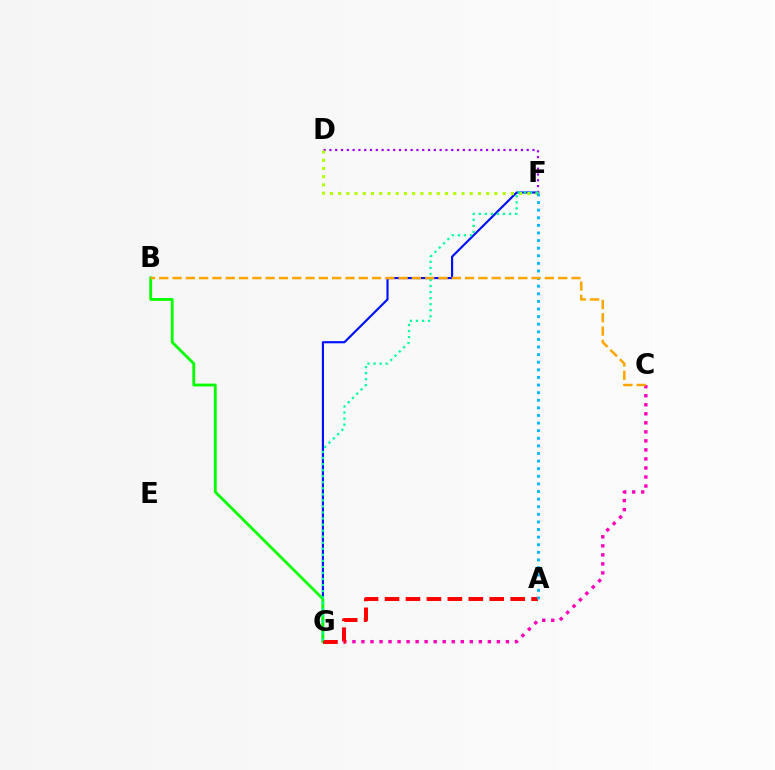{('C', 'G'): [{'color': '#ff00bd', 'line_style': 'dotted', 'thickness': 2.45}], ('F', 'G'): [{'color': '#0010ff', 'line_style': 'solid', 'thickness': 1.55}, {'color': '#00ff9d', 'line_style': 'dotted', 'thickness': 1.64}], ('B', 'G'): [{'color': '#08ff00', 'line_style': 'solid', 'thickness': 2.04}], ('D', 'F'): [{'color': '#9b00ff', 'line_style': 'dotted', 'thickness': 1.58}, {'color': '#b3ff00', 'line_style': 'dotted', 'thickness': 2.23}], ('A', 'G'): [{'color': '#ff0000', 'line_style': 'dashed', 'thickness': 2.85}], ('A', 'F'): [{'color': '#00b5ff', 'line_style': 'dotted', 'thickness': 2.07}], ('B', 'C'): [{'color': '#ffa500', 'line_style': 'dashed', 'thickness': 1.81}]}